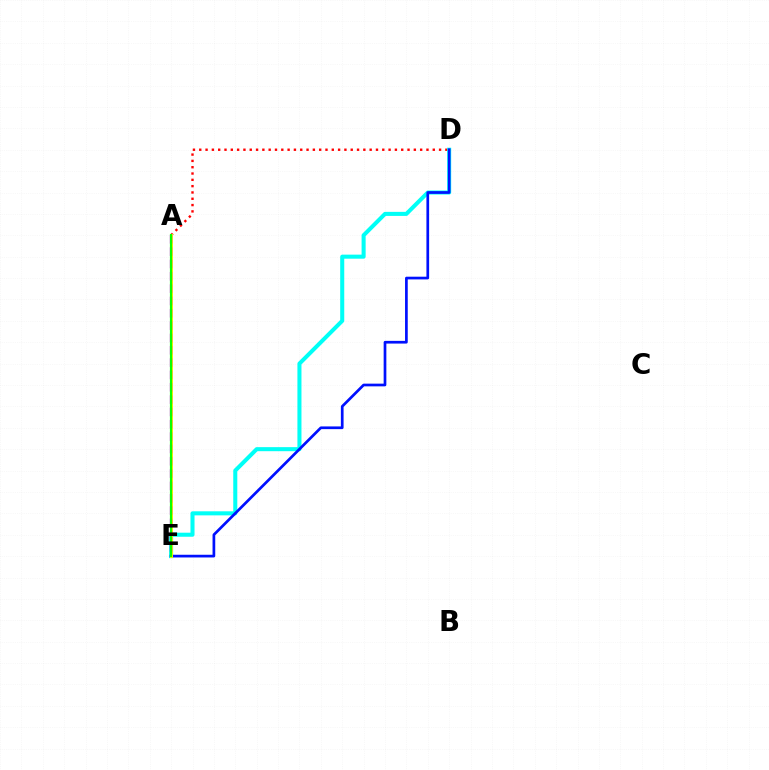{('A', 'D'): [{'color': '#ff0000', 'line_style': 'dotted', 'thickness': 1.71}], ('D', 'E'): [{'color': '#00fff6', 'line_style': 'solid', 'thickness': 2.92}, {'color': '#0010ff', 'line_style': 'solid', 'thickness': 1.95}], ('A', 'E'): [{'color': '#fcf500', 'line_style': 'solid', 'thickness': 2.13}, {'color': '#ee00ff', 'line_style': 'dashed', 'thickness': 1.68}, {'color': '#08ff00', 'line_style': 'solid', 'thickness': 1.57}]}